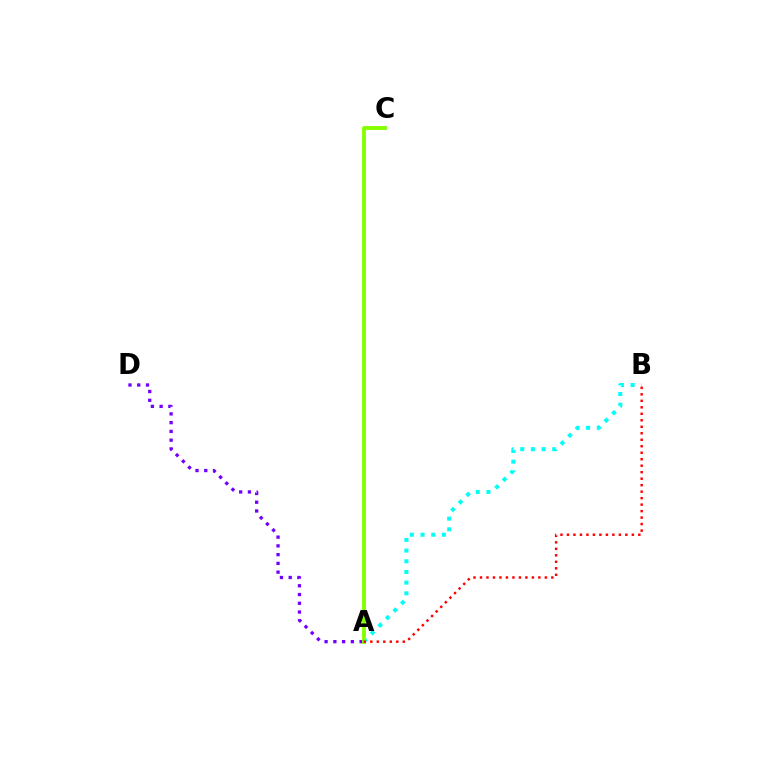{('A', 'B'): [{'color': '#00fff6', 'line_style': 'dotted', 'thickness': 2.9}, {'color': '#ff0000', 'line_style': 'dotted', 'thickness': 1.76}], ('A', 'D'): [{'color': '#7200ff', 'line_style': 'dotted', 'thickness': 2.38}], ('A', 'C'): [{'color': '#84ff00', 'line_style': 'solid', 'thickness': 2.79}]}